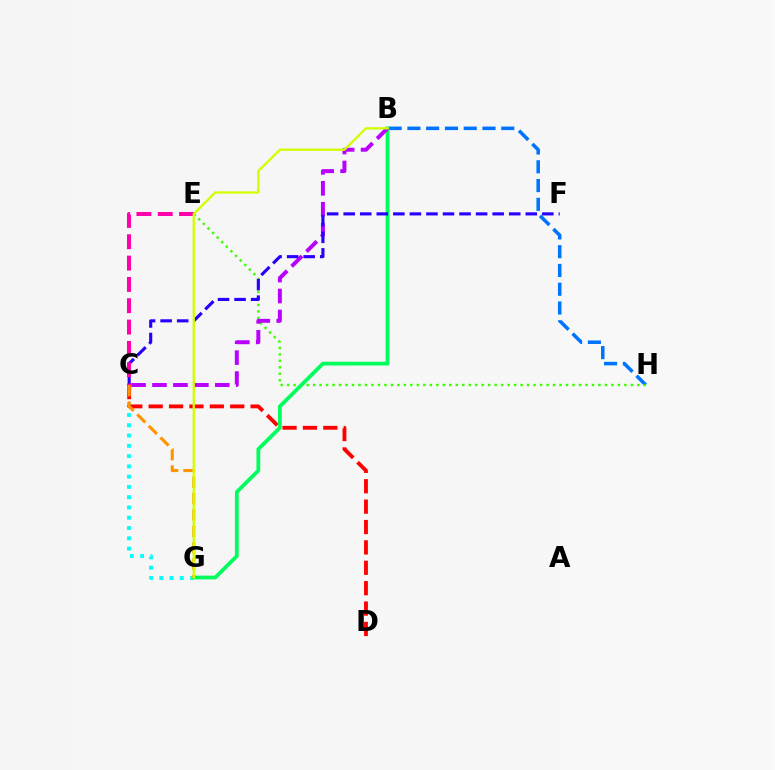{('C', 'G'): [{'color': '#00fff6', 'line_style': 'dotted', 'thickness': 2.79}, {'color': '#ff9400', 'line_style': 'dashed', 'thickness': 2.22}], ('B', 'H'): [{'color': '#0074ff', 'line_style': 'dashed', 'thickness': 2.55}], ('C', 'D'): [{'color': '#ff0000', 'line_style': 'dashed', 'thickness': 2.77}], ('E', 'H'): [{'color': '#3dff00', 'line_style': 'dotted', 'thickness': 1.76}], ('B', 'G'): [{'color': '#00ff5c', 'line_style': 'solid', 'thickness': 2.73}, {'color': '#d1ff00', 'line_style': 'solid', 'thickness': 1.67}], ('B', 'C'): [{'color': '#b900ff', 'line_style': 'dashed', 'thickness': 2.84}], ('C', 'F'): [{'color': '#2500ff', 'line_style': 'dashed', 'thickness': 2.25}], ('C', 'E'): [{'color': '#ff00ac', 'line_style': 'dashed', 'thickness': 2.9}]}